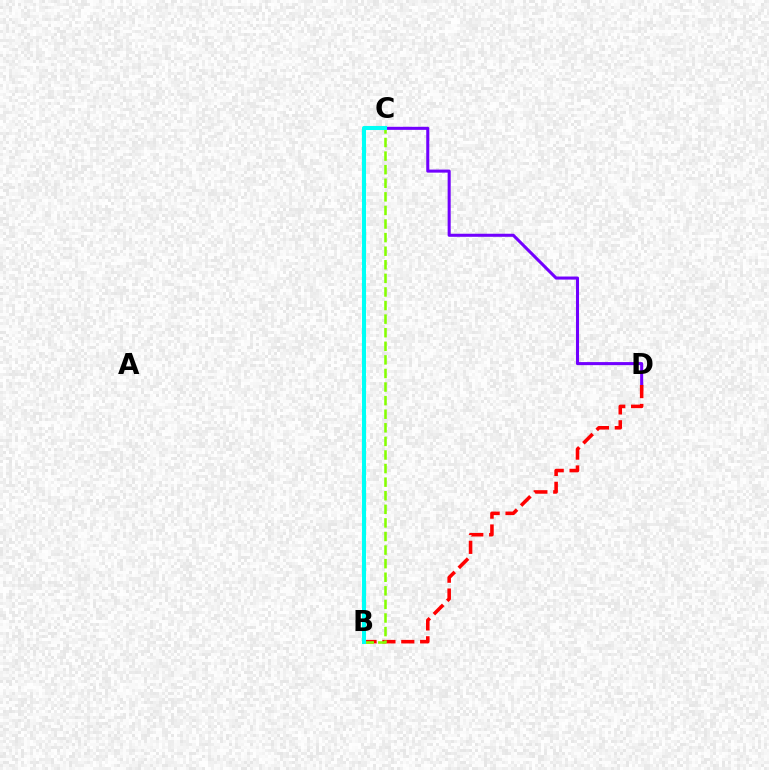{('C', 'D'): [{'color': '#7200ff', 'line_style': 'solid', 'thickness': 2.2}], ('B', 'D'): [{'color': '#ff0000', 'line_style': 'dashed', 'thickness': 2.56}], ('B', 'C'): [{'color': '#84ff00', 'line_style': 'dashed', 'thickness': 1.85}, {'color': '#00fff6', 'line_style': 'solid', 'thickness': 2.92}]}